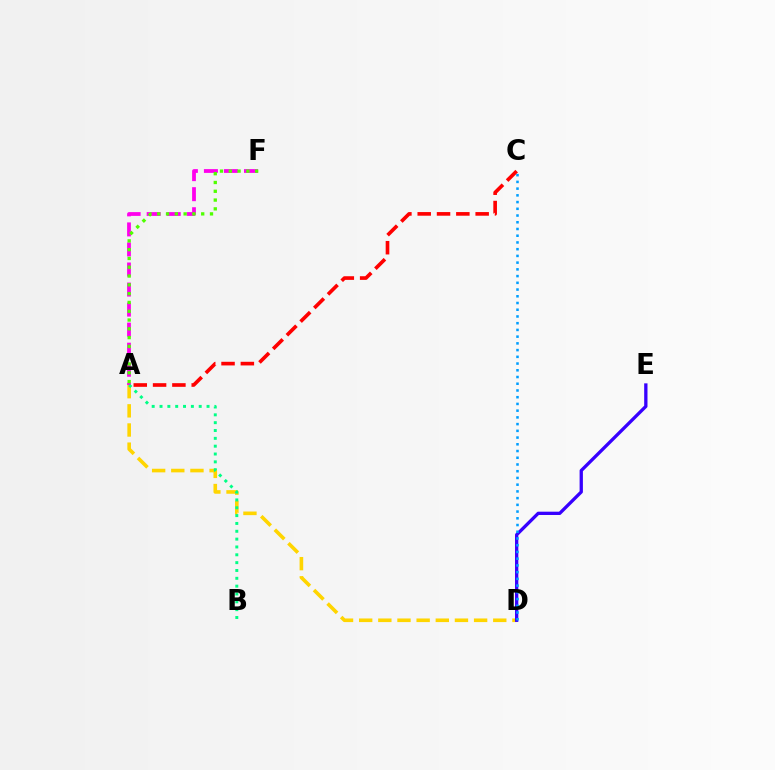{('A', 'F'): [{'color': '#ff00ed', 'line_style': 'dashed', 'thickness': 2.72}, {'color': '#4fff00', 'line_style': 'dotted', 'thickness': 2.39}], ('A', 'D'): [{'color': '#ffd500', 'line_style': 'dashed', 'thickness': 2.6}], ('A', 'B'): [{'color': '#00ff86', 'line_style': 'dotted', 'thickness': 2.13}], ('D', 'E'): [{'color': '#3700ff', 'line_style': 'solid', 'thickness': 2.38}], ('A', 'C'): [{'color': '#ff0000', 'line_style': 'dashed', 'thickness': 2.62}], ('C', 'D'): [{'color': '#009eff', 'line_style': 'dotted', 'thickness': 1.83}]}